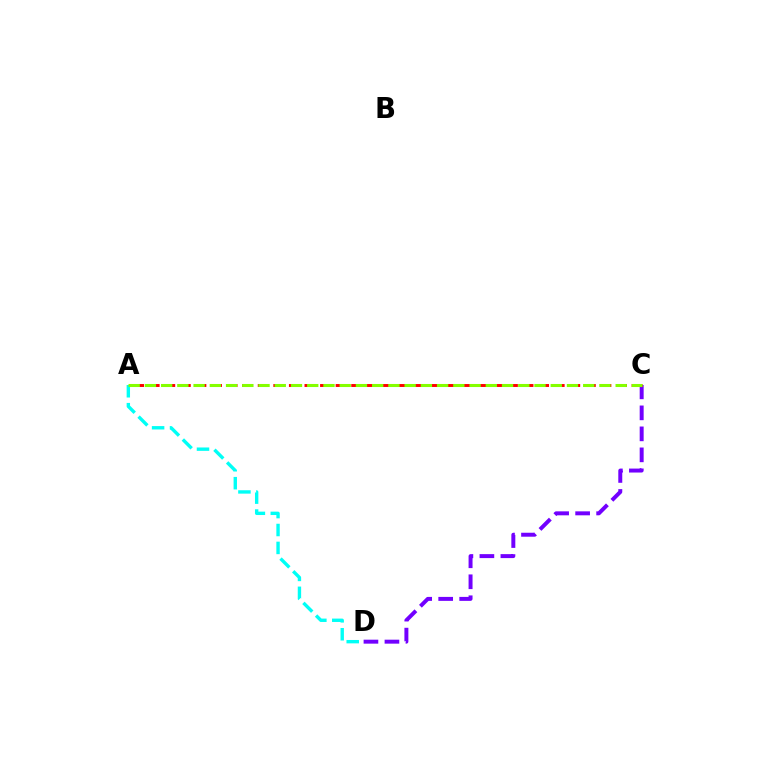{('C', 'D'): [{'color': '#7200ff', 'line_style': 'dashed', 'thickness': 2.85}], ('A', 'D'): [{'color': '#00fff6', 'line_style': 'dashed', 'thickness': 2.43}], ('A', 'C'): [{'color': '#ff0000', 'line_style': 'dashed', 'thickness': 2.12}, {'color': '#84ff00', 'line_style': 'dashed', 'thickness': 2.21}]}